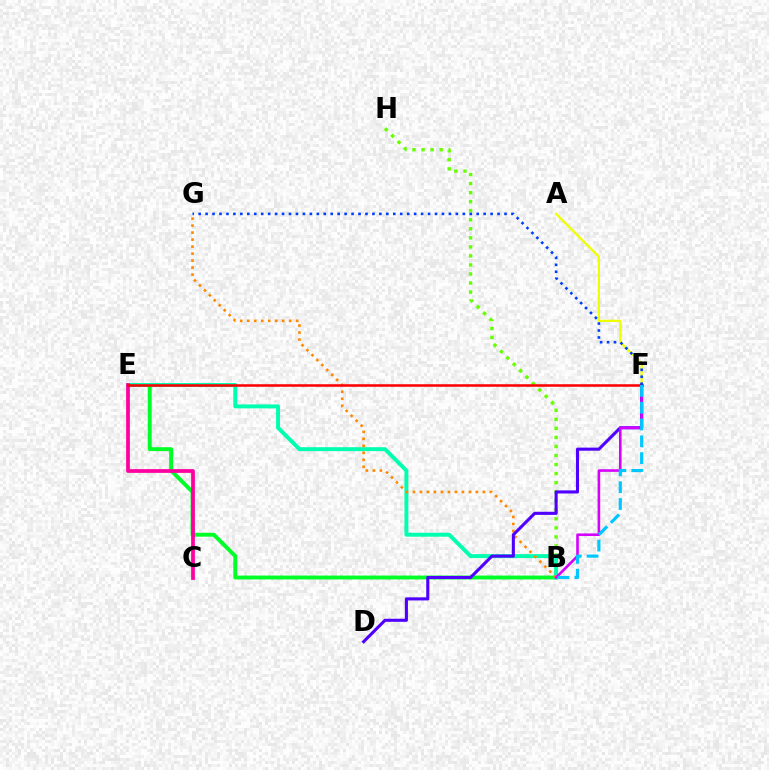{('B', 'E'): [{'color': '#00ff27', 'line_style': 'solid', 'thickness': 2.81}, {'color': '#00ffaf', 'line_style': 'solid', 'thickness': 2.84}], ('B', 'H'): [{'color': '#66ff00', 'line_style': 'dotted', 'thickness': 2.46}], ('A', 'F'): [{'color': '#eeff00', 'line_style': 'solid', 'thickness': 1.62}], ('C', 'E'): [{'color': '#ff00a0', 'line_style': 'solid', 'thickness': 2.7}], ('B', 'G'): [{'color': '#ff8800', 'line_style': 'dotted', 'thickness': 1.9}], ('D', 'F'): [{'color': '#4f00ff', 'line_style': 'solid', 'thickness': 2.22}], ('B', 'F'): [{'color': '#d600ff', 'line_style': 'solid', 'thickness': 1.87}, {'color': '#00c7ff', 'line_style': 'dashed', 'thickness': 2.28}], ('E', 'F'): [{'color': '#ff0000', 'line_style': 'solid', 'thickness': 1.84}], ('F', 'G'): [{'color': '#003fff', 'line_style': 'dotted', 'thickness': 1.89}]}